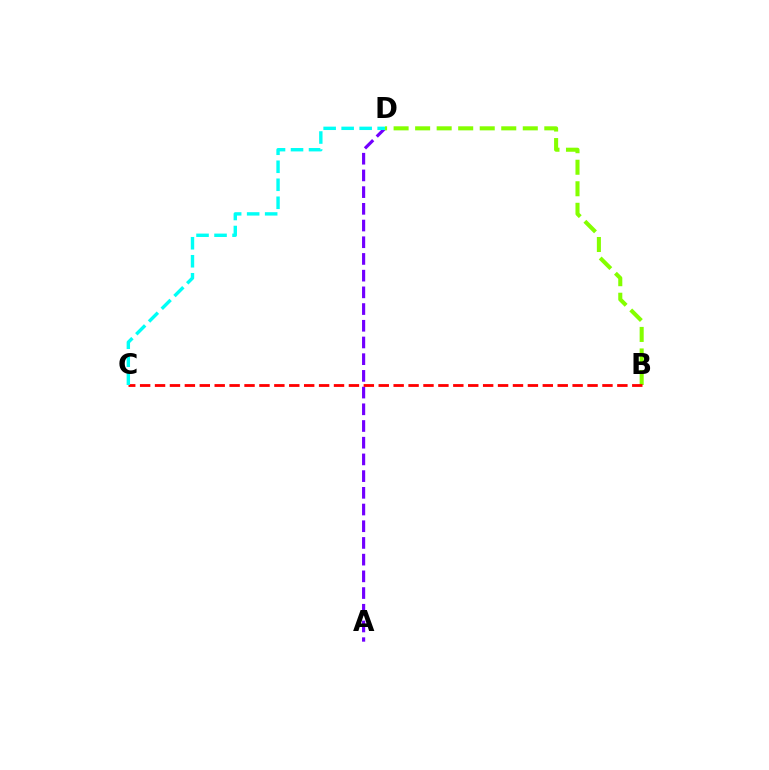{('A', 'D'): [{'color': '#7200ff', 'line_style': 'dashed', 'thickness': 2.27}], ('B', 'D'): [{'color': '#84ff00', 'line_style': 'dashed', 'thickness': 2.92}], ('B', 'C'): [{'color': '#ff0000', 'line_style': 'dashed', 'thickness': 2.03}], ('C', 'D'): [{'color': '#00fff6', 'line_style': 'dashed', 'thickness': 2.45}]}